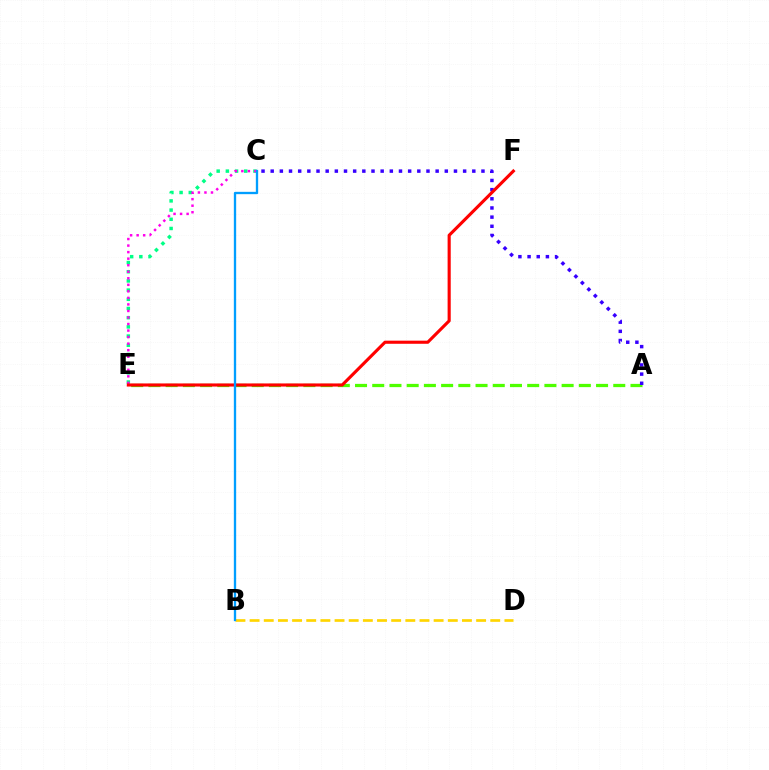{('A', 'E'): [{'color': '#4fff00', 'line_style': 'dashed', 'thickness': 2.34}], ('B', 'D'): [{'color': '#ffd500', 'line_style': 'dashed', 'thickness': 1.92}], ('C', 'E'): [{'color': '#00ff86', 'line_style': 'dotted', 'thickness': 2.5}, {'color': '#ff00ed', 'line_style': 'dotted', 'thickness': 1.78}], ('A', 'C'): [{'color': '#3700ff', 'line_style': 'dotted', 'thickness': 2.49}], ('E', 'F'): [{'color': '#ff0000', 'line_style': 'solid', 'thickness': 2.25}], ('B', 'C'): [{'color': '#009eff', 'line_style': 'solid', 'thickness': 1.68}]}